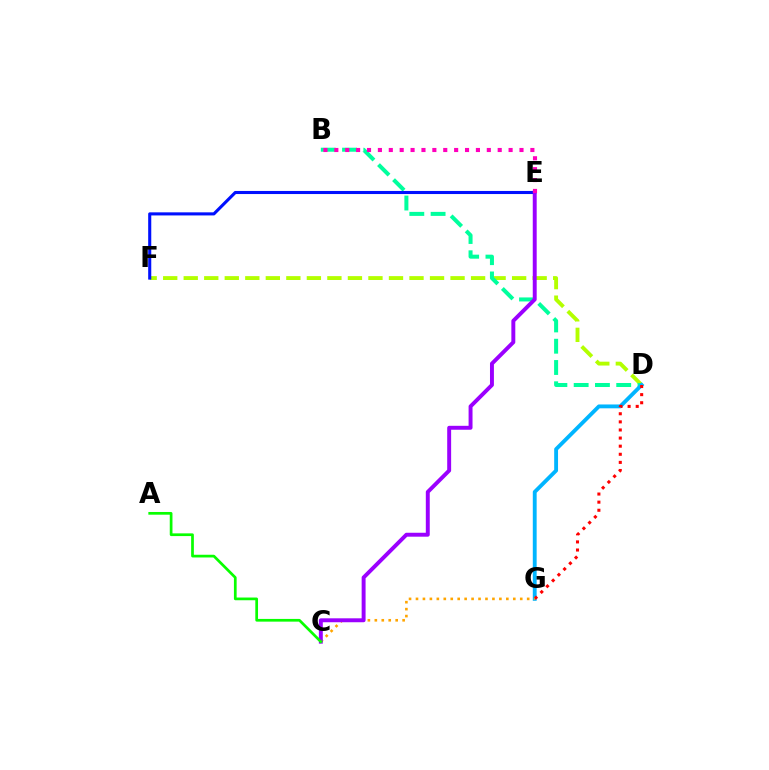{('D', 'F'): [{'color': '#b3ff00', 'line_style': 'dashed', 'thickness': 2.79}], ('B', 'D'): [{'color': '#00ff9d', 'line_style': 'dashed', 'thickness': 2.89}], ('D', 'G'): [{'color': '#00b5ff', 'line_style': 'solid', 'thickness': 2.77}, {'color': '#ff0000', 'line_style': 'dotted', 'thickness': 2.2}], ('E', 'F'): [{'color': '#0010ff', 'line_style': 'solid', 'thickness': 2.22}], ('C', 'G'): [{'color': '#ffa500', 'line_style': 'dotted', 'thickness': 1.89}], ('C', 'E'): [{'color': '#9b00ff', 'line_style': 'solid', 'thickness': 2.83}], ('A', 'C'): [{'color': '#08ff00', 'line_style': 'solid', 'thickness': 1.96}], ('B', 'E'): [{'color': '#ff00bd', 'line_style': 'dotted', 'thickness': 2.96}]}